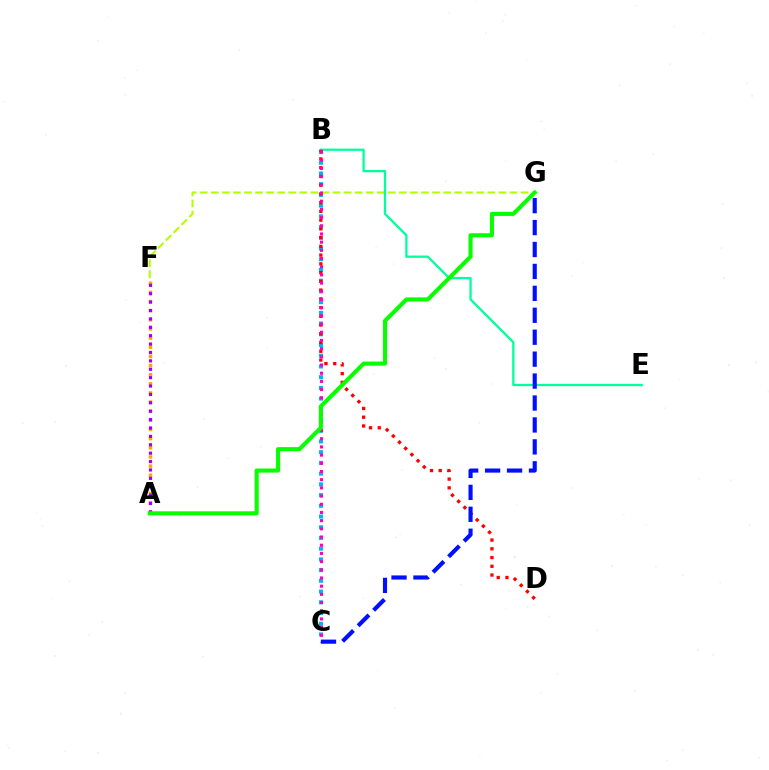{('F', 'G'): [{'color': '#b3ff00', 'line_style': 'dashed', 'thickness': 1.5}], ('B', 'E'): [{'color': '#00ff9d', 'line_style': 'solid', 'thickness': 1.64}], ('A', 'F'): [{'color': '#ffa500', 'line_style': 'dotted', 'thickness': 2.48}, {'color': '#9b00ff', 'line_style': 'dotted', 'thickness': 2.28}], ('B', 'C'): [{'color': '#00b5ff', 'line_style': 'dotted', 'thickness': 2.91}, {'color': '#ff00bd', 'line_style': 'dotted', 'thickness': 2.23}], ('B', 'D'): [{'color': '#ff0000', 'line_style': 'dotted', 'thickness': 2.38}], ('C', 'G'): [{'color': '#0010ff', 'line_style': 'dashed', 'thickness': 2.98}], ('A', 'G'): [{'color': '#08ff00', 'line_style': 'solid', 'thickness': 2.95}]}